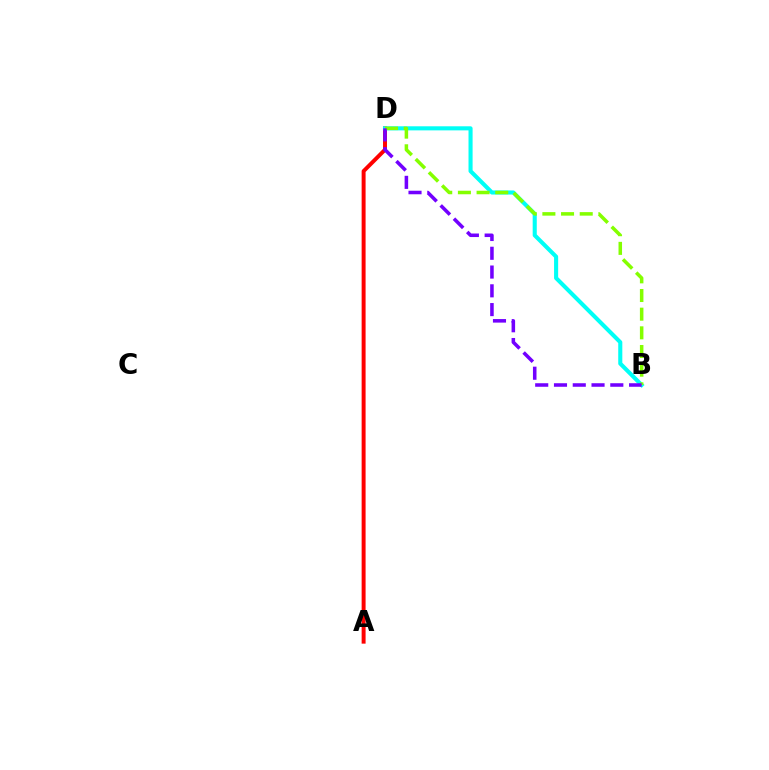{('A', 'D'): [{'color': '#ff0000', 'line_style': 'solid', 'thickness': 2.85}], ('B', 'D'): [{'color': '#00fff6', 'line_style': 'solid', 'thickness': 2.94}, {'color': '#84ff00', 'line_style': 'dashed', 'thickness': 2.54}, {'color': '#7200ff', 'line_style': 'dashed', 'thickness': 2.55}]}